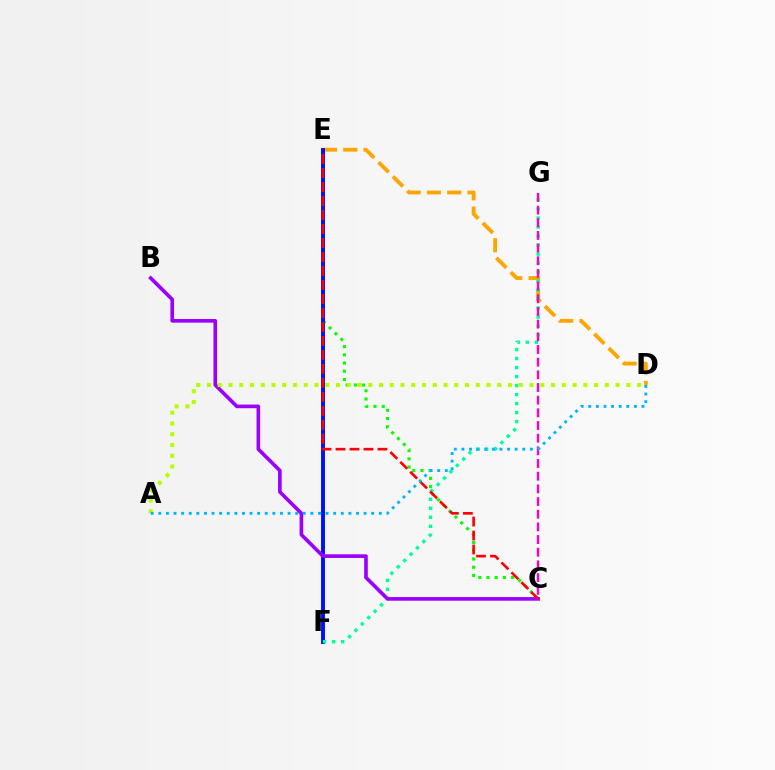{('D', 'E'): [{'color': '#ffa500', 'line_style': 'dashed', 'thickness': 2.75}], ('C', 'E'): [{'color': '#08ff00', 'line_style': 'dotted', 'thickness': 2.23}, {'color': '#ff0000', 'line_style': 'dashed', 'thickness': 1.9}], ('E', 'F'): [{'color': '#0010ff', 'line_style': 'solid', 'thickness': 2.82}], ('F', 'G'): [{'color': '#00ff9d', 'line_style': 'dotted', 'thickness': 2.45}], ('B', 'C'): [{'color': '#9b00ff', 'line_style': 'solid', 'thickness': 2.62}], ('A', 'D'): [{'color': '#b3ff00', 'line_style': 'dotted', 'thickness': 2.92}, {'color': '#00b5ff', 'line_style': 'dotted', 'thickness': 2.07}], ('C', 'G'): [{'color': '#ff00bd', 'line_style': 'dashed', 'thickness': 1.72}]}